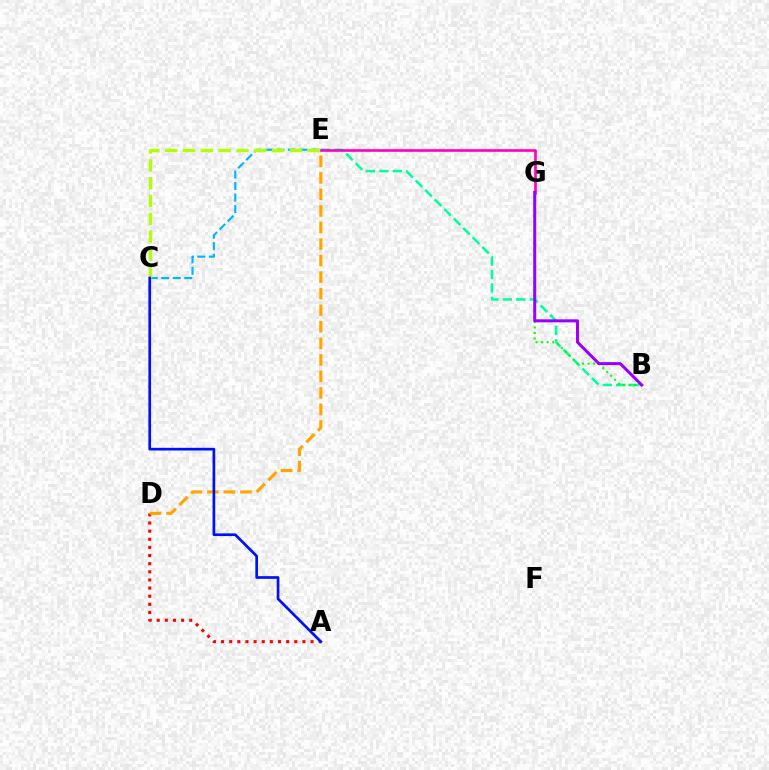{('C', 'E'): [{'color': '#00b5ff', 'line_style': 'dashed', 'thickness': 1.56}, {'color': '#b3ff00', 'line_style': 'dashed', 'thickness': 2.42}], ('A', 'D'): [{'color': '#ff0000', 'line_style': 'dotted', 'thickness': 2.21}], ('B', 'E'): [{'color': '#00ff9d', 'line_style': 'dashed', 'thickness': 1.83}], ('B', 'G'): [{'color': '#08ff00', 'line_style': 'dotted', 'thickness': 1.5}, {'color': '#9b00ff', 'line_style': 'solid', 'thickness': 2.17}], ('D', 'E'): [{'color': '#ffa500', 'line_style': 'dashed', 'thickness': 2.25}], ('E', 'G'): [{'color': '#ff00bd', 'line_style': 'solid', 'thickness': 1.89}], ('A', 'C'): [{'color': '#0010ff', 'line_style': 'solid', 'thickness': 1.94}]}